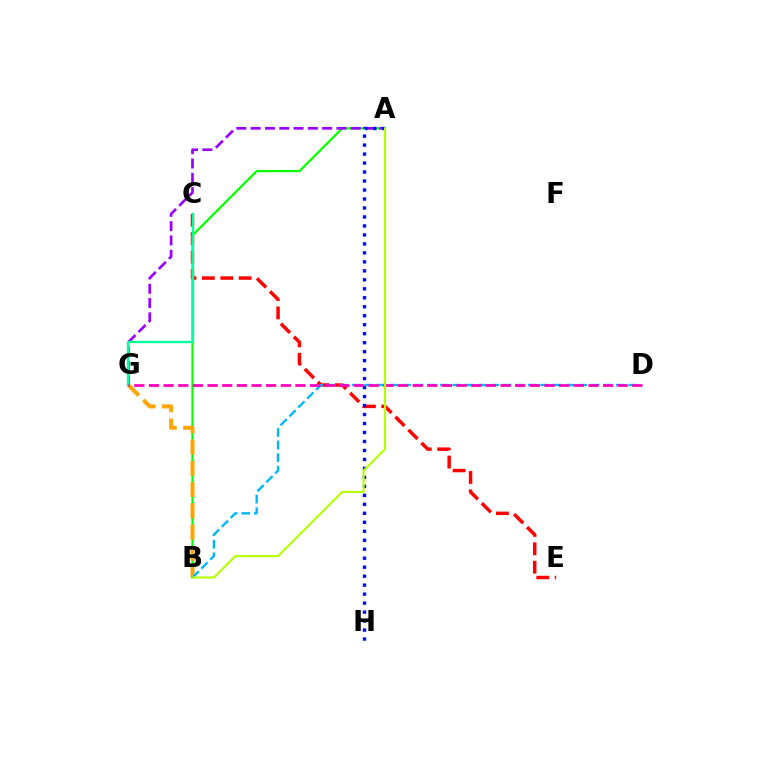{('C', 'E'): [{'color': '#ff0000', 'line_style': 'dashed', 'thickness': 2.5}], ('A', 'B'): [{'color': '#08ff00', 'line_style': 'solid', 'thickness': 1.62}, {'color': '#b3ff00', 'line_style': 'solid', 'thickness': 1.52}], ('A', 'G'): [{'color': '#9b00ff', 'line_style': 'dashed', 'thickness': 1.94}], ('A', 'H'): [{'color': '#0010ff', 'line_style': 'dotted', 'thickness': 2.44}], ('B', 'G'): [{'color': '#ffa500', 'line_style': 'dashed', 'thickness': 2.89}], ('C', 'G'): [{'color': '#00ff9d', 'line_style': 'solid', 'thickness': 1.68}], ('B', 'D'): [{'color': '#00b5ff', 'line_style': 'dashed', 'thickness': 1.71}], ('D', 'G'): [{'color': '#ff00bd', 'line_style': 'dashed', 'thickness': 1.99}]}